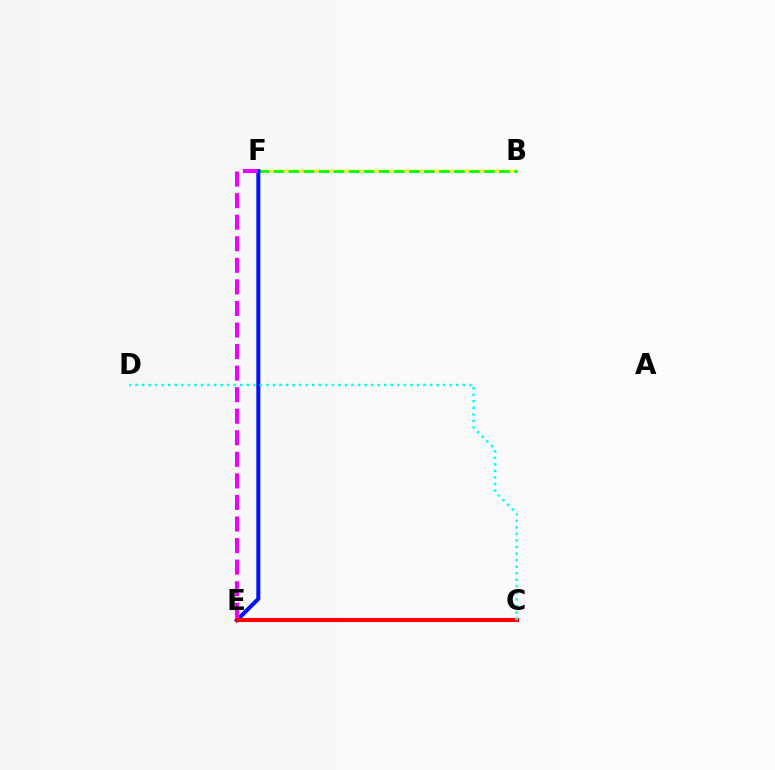{('B', 'F'): [{'color': '#fcf500', 'line_style': 'solid', 'thickness': 1.7}, {'color': '#08ff00', 'line_style': 'dashed', 'thickness': 2.04}], ('E', 'F'): [{'color': '#0010ff', 'line_style': 'solid', 'thickness': 2.88}, {'color': '#ee00ff', 'line_style': 'dashed', 'thickness': 2.93}], ('C', 'E'): [{'color': '#ff0000', 'line_style': 'solid', 'thickness': 2.93}], ('C', 'D'): [{'color': '#00fff6', 'line_style': 'dotted', 'thickness': 1.78}]}